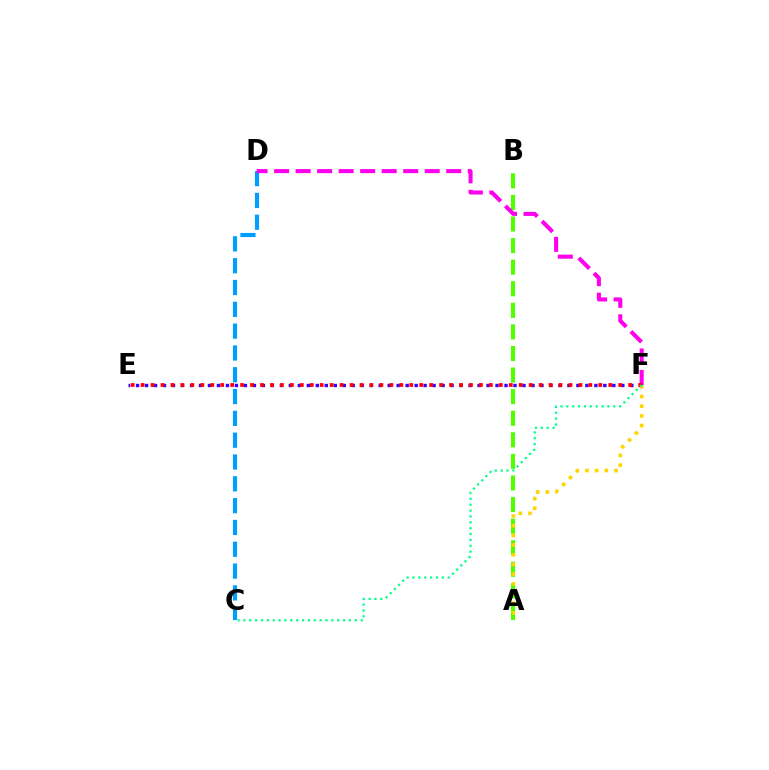{('A', 'B'): [{'color': '#4fff00', 'line_style': 'dashed', 'thickness': 2.93}], ('C', 'D'): [{'color': '#009eff', 'line_style': 'dashed', 'thickness': 2.96}], ('D', 'F'): [{'color': '#ff00ed', 'line_style': 'dashed', 'thickness': 2.92}], ('E', 'F'): [{'color': '#3700ff', 'line_style': 'dotted', 'thickness': 2.44}, {'color': '#ff0000', 'line_style': 'dotted', 'thickness': 2.7}], ('A', 'F'): [{'color': '#ffd500', 'line_style': 'dotted', 'thickness': 2.63}], ('C', 'F'): [{'color': '#00ff86', 'line_style': 'dotted', 'thickness': 1.59}]}